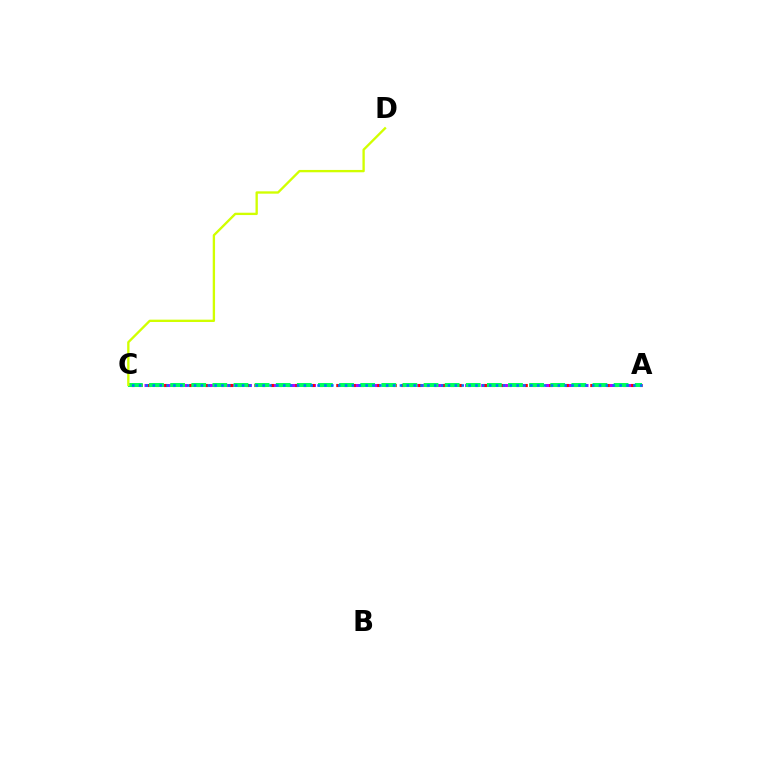{('A', 'C'): [{'color': '#b900ff', 'line_style': 'dashed', 'thickness': 2.18}, {'color': '#ff0000', 'line_style': 'dotted', 'thickness': 2.23}, {'color': '#00ff5c', 'line_style': 'dashed', 'thickness': 2.87}, {'color': '#0074ff', 'line_style': 'dotted', 'thickness': 1.87}], ('C', 'D'): [{'color': '#d1ff00', 'line_style': 'solid', 'thickness': 1.68}]}